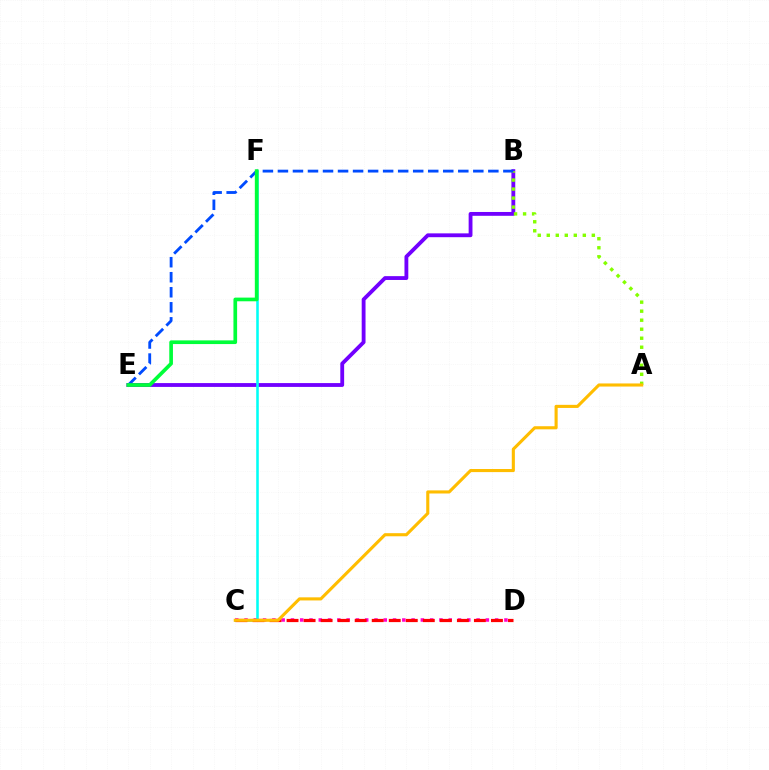{('C', 'D'): [{'color': '#ff00cf', 'line_style': 'dotted', 'thickness': 2.52}, {'color': '#ff0000', 'line_style': 'dashed', 'thickness': 2.31}], ('B', 'E'): [{'color': '#7200ff', 'line_style': 'solid', 'thickness': 2.76}, {'color': '#004bff', 'line_style': 'dashed', 'thickness': 2.04}], ('C', 'F'): [{'color': '#00fff6', 'line_style': 'solid', 'thickness': 1.85}], ('A', 'B'): [{'color': '#84ff00', 'line_style': 'dotted', 'thickness': 2.45}], ('E', 'F'): [{'color': '#00ff39', 'line_style': 'solid', 'thickness': 2.65}], ('A', 'C'): [{'color': '#ffbd00', 'line_style': 'solid', 'thickness': 2.23}]}